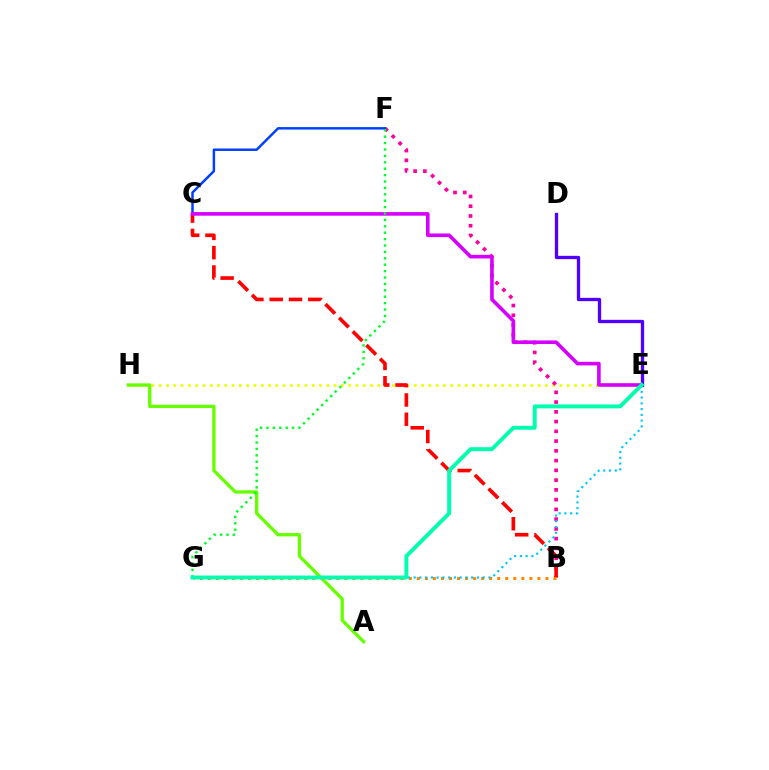{('E', 'H'): [{'color': '#eeff00', 'line_style': 'dotted', 'thickness': 1.98}], ('B', 'F'): [{'color': '#ff00a0', 'line_style': 'dotted', 'thickness': 2.65}], ('A', 'H'): [{'color': '#66ff00', 'line_style': 'solid', 'thickness': 2.38}], ('B', 'C'): [{'color': '#ff0000', 'line_style': 'dashed', 'thickness': 2.62}], ('C', 'F'): [{'color': '#003fff', 'line_style': 'solid', 'thickness': 1.78}], ('C', 'E'): [{'color': '#d600ff', 'line_style': 'solid', 'thickness': 2.6}], ('B', 'G'): [{'color': '#ff8800', 'line_style': 'dotted', 'thickness': 2.18}], ('E', 'G'): [{'color': '#00c7ff', 'line_style': 'dotted', 'thickness': 1.56}, {'color': '#00ffaf', 'line_style': 'solid', 'thickness': 2.83}], ('F', 'G'): [{'color': '#00ff27', 'line_style': 'dotted', 'thickness': 1.74}], ('D', 'E'): [{'color': '#4f00ff', 'line_style': 'solid', 'thickness': 2.39}]}